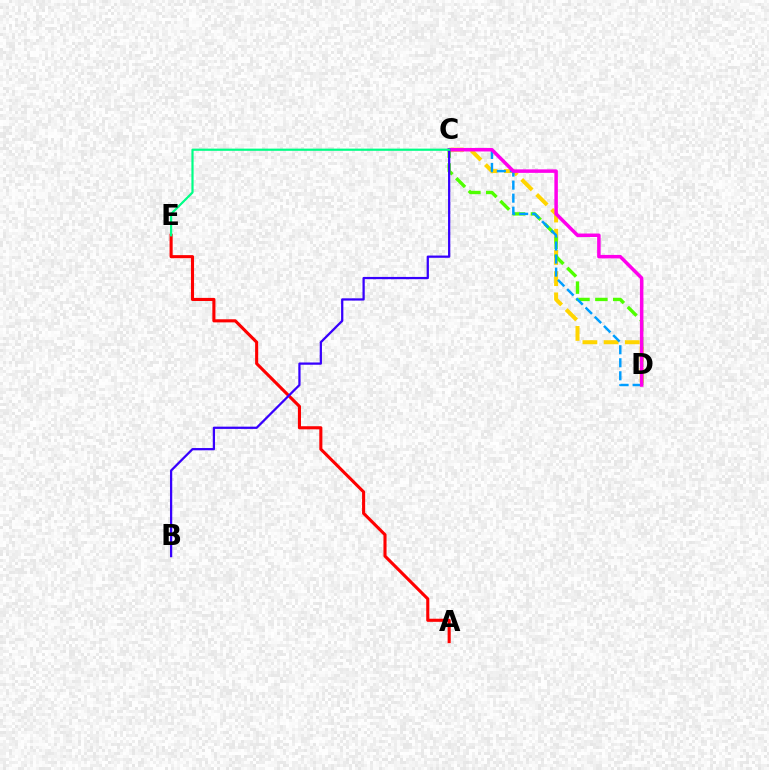{('C', 'D'): [{'color': '#ffd500', 'line_style': 'dashed', 'thickness': 2.88}, {'color': '#4fff00', 'line_style': 'dashed', 'thickness': 2.42}, {'color': '#009eff', 'line_style': 'dashed', 'thickness': 1.77}, {'color': '#ff00ed', 'line_style': 'solid', 'thickness': 2.52}], ('A', 'E'): [{'color': '#ff0000', 'line_style': 'solid', 'thickness': 2.23}], ('B', 'C'): [{'color': '#3700ff', 'line_style': 'solid', 'thickness': 1.63}], ('C', 'E'): [{'color': '#00ff86', 'line_style': 'solid', 'thickness': 1.59}]}